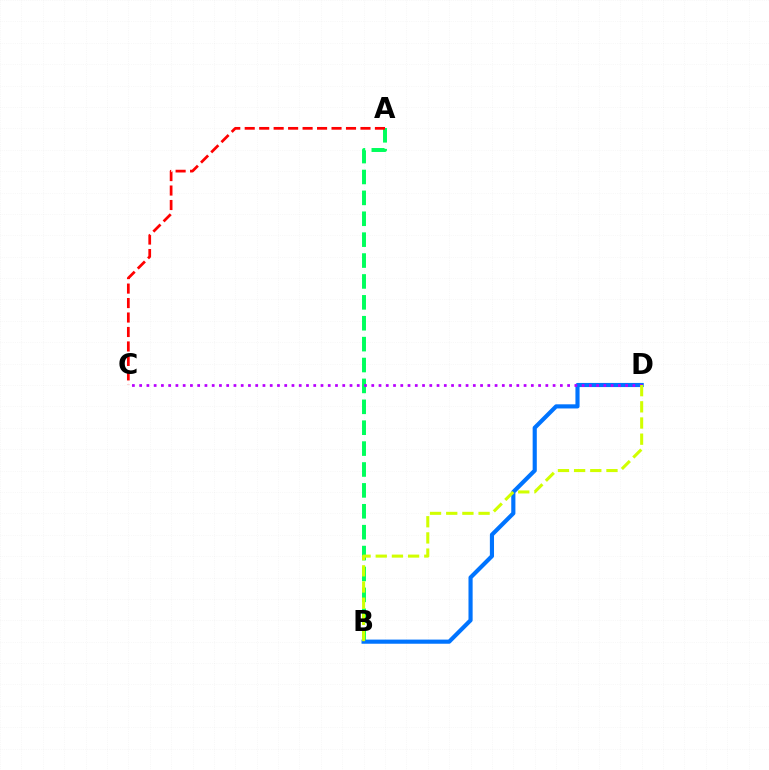{('A', 'B'): [{'color': '#00ff5c', 'line_style': 'dashed', 'thickness': 2.84}], ('B', 'D'): [{'color': '#0074ff', 'line_style': 'solid', 'thickness': 2.98}, {'color': '#d1ff00', 'line_style': 'dashed', 'thickness': 2.2}], ('C', 'D'): [{'color': '#b900ff', 'line_style': 'dotted', 'thickness': 1.97}], ('A', 'C'): [{'color': '#ff0000', 'line_style': 'dashed', 'thickness': 1.97}]}